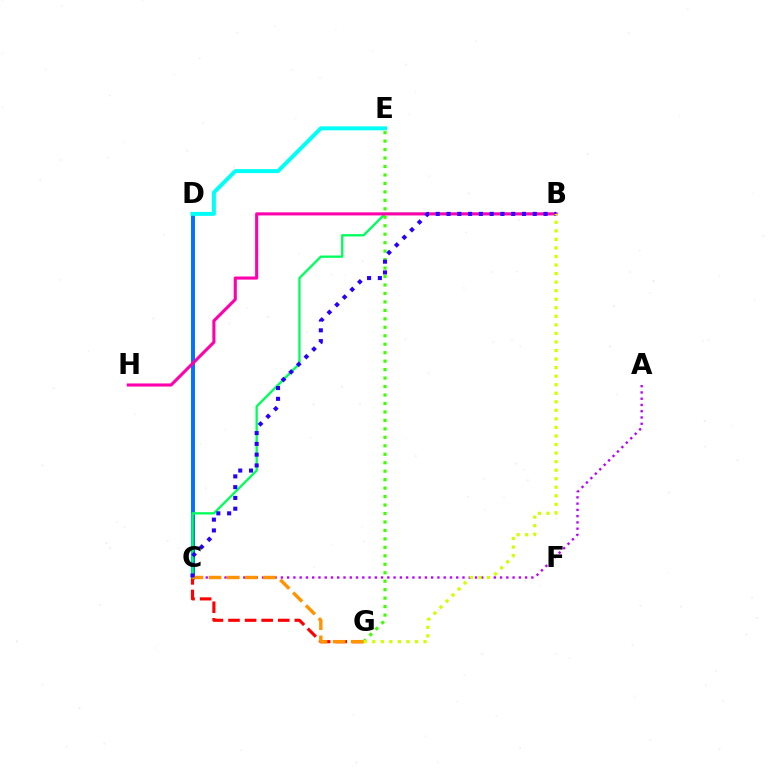{('A', 'C'): [{'color': '#b900ff', 'line_style': 'dotted', 'thickness': 1.7}], ('C', 'D'): [{'color': '#0074ff', 'line_style': 'solid', 'thickness': 2.85}], ('C', 'G'): [{'color': '#ff0000', 'line_style': 'dashed', 'thickness': 2.25}, {'color': '#ff9400', 'line_style': 'dashed', 'thickness': 2.46}], ('B', 'C'): [{'color': '#00ff5c', 'line_style': 'solid', 'thickness': 1.68}, {'color': '#2500ff', 'line_style': 'dotted', 'thickness': 2.93}], ('E', 'G'): [{'color': '#3dff00', 'line_style': 'dotted', 'thickness': 2.3}], ('B', 'H'): [{'color': '#ff00ac', 'line_style': 'solid', 'thickness': 2.22}], ('D', 'E'): [{'color': '#00fff6', 'line_style': 'solid', 'thickness': 2.86}], ('B', 'G'): [{'color': '#d1ff00', 'line_style': 'dotted', 'thickness': 2.32}]}